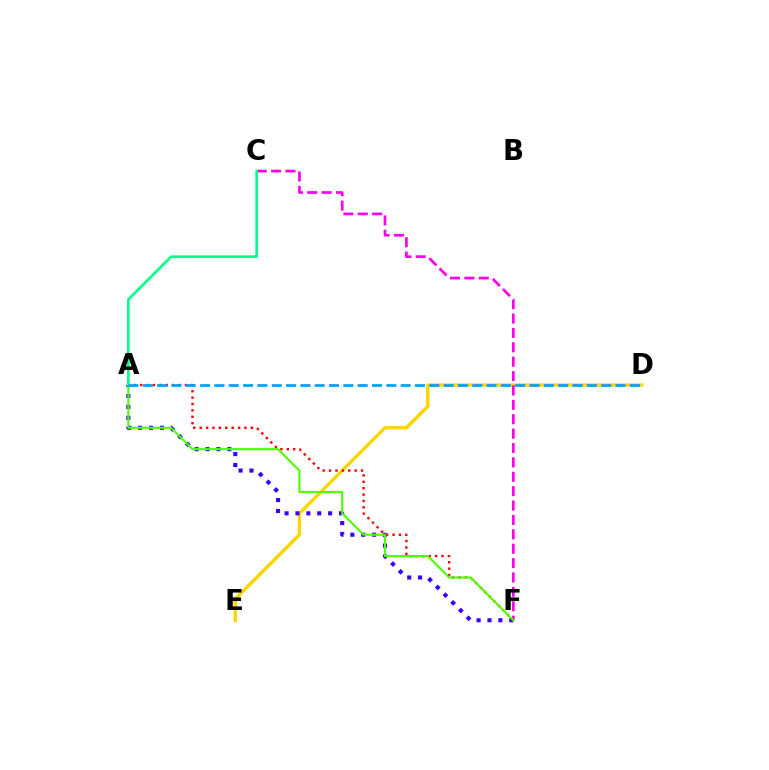{('D', 'E'): [{'color': '#ffd500', 'line_style': 'solid', 'thickness': 2.42}], ('C', 'F'): [{'color': '#ff00ed', 'line_style': 'dashed', 'thickness': 1.95}], ('A', 'F'): [{'color': '#3700ff', 'line_style': 'dotted', 'thickness': 2.96}, {'color': '#ff0000', 'line_style': 'dotted', 'thickness': 1.74}, {'color': '#4fff00', 'line_style': 'solid', 'thickness': 1.52}], ('A', 'C'): [{'color': '#00ff86', 'line_style': 'solid', 'thickness': 1.92}], ('A', 'D'): [{'color': '#009eff', 'line_style': 'dashed', 'thickness': 1.95}]}